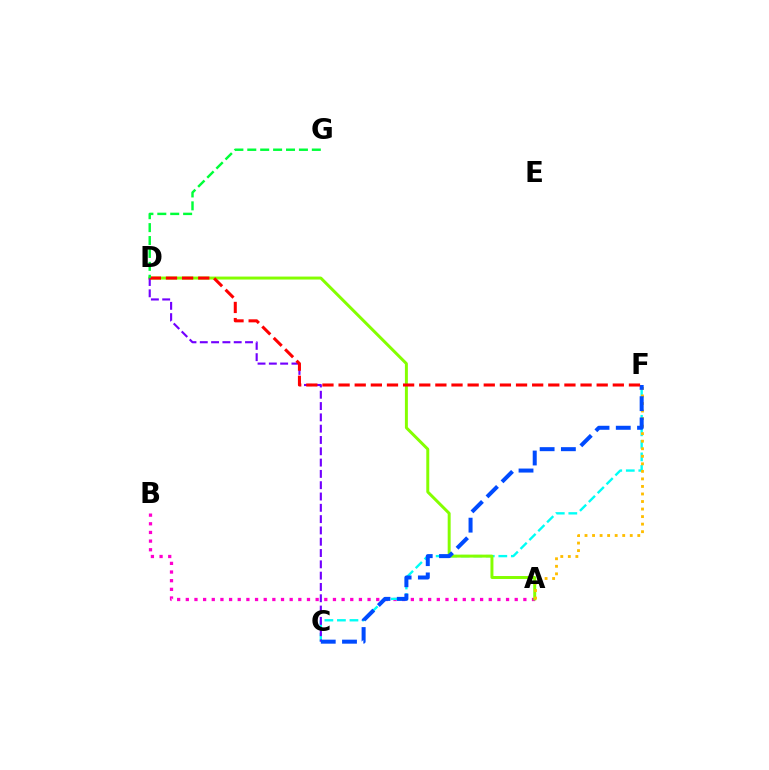{('A', 'B'): [{'color': '#ff00cf', 'line_style': 'dotted', 'thickness': 2.35}], ('C', 'F'): [{'color': '#00fff6', 'line_style': 'dashed', 'thickness': 1.7}, {'color': '#004bff', 'line_style': 'dashed', 'thickness': 2.89}], ('A', 'D'): [{'color': '#84ff00', 'line_style': 'solid', 'thickness': 2.13}], ('A', 'F'): [{'color': '#ffbd00', 'line_style': 'dotted', 'thickness': 2.05}], ('C', 'D'): [{'color': '#7200ff', 'line_style': 'dashed', 'thickness': 1.54}], ('D', 'F'): [{'color': '#ff0000', 'line_style': 'dashed', 'thickness': 2.19}], ('D', 'G'): [{'color': '#00ff39', 'line_style': 'dashed', 'thickness': 1.75}]}